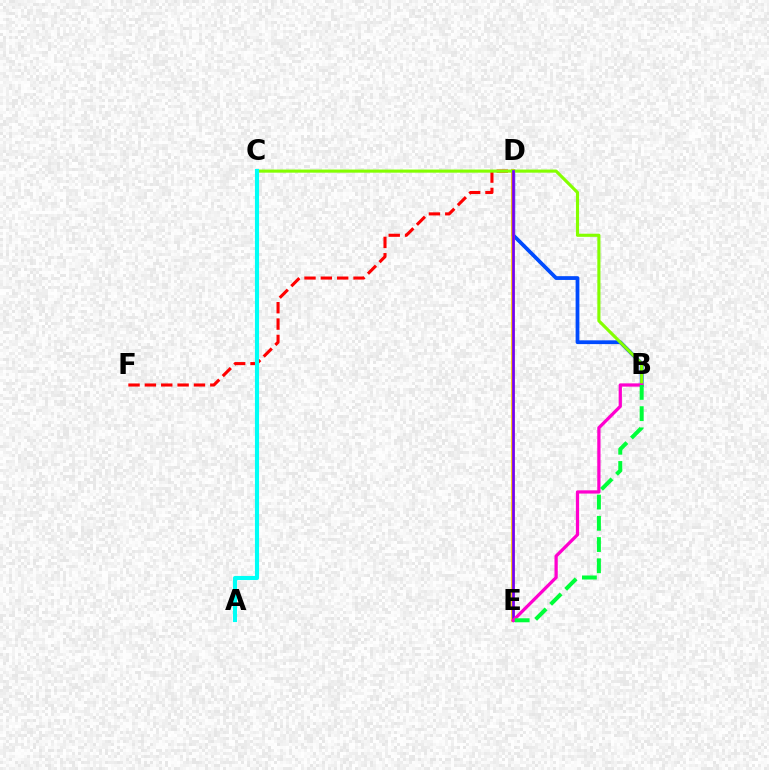{('D', 'F'): [{'color': '#ff0000', 'line_style': 'dashed', 'thickness': 2.22}], ('B', 'D'): [{'color': '#004bff', 'line_style': 'solid', 'thickness': 2.72}], ('D', 'E'): [{'color': '#ffbd00', 'line_style': 'solid', 'thickness': 2.64}, {'color': '#7200ff', 'line_style': 'solid', 'thickness': 1.92}], ('B', 'C'): [{'color': '#84ff00', 'line_style': 'solid', 'thickness': 2.25}], ('A', 'C'): [{'color': '#00fff6', 'line_style': 'solid', 'thickness': 2.96}], ('B', 'E'): [{'color': '#ff00cf', 'line_style': 'solid', 'thickness': 2.34}, {'color': '#00ff39', 'line_style': 'dashed', 'thickness': 2.88}]}